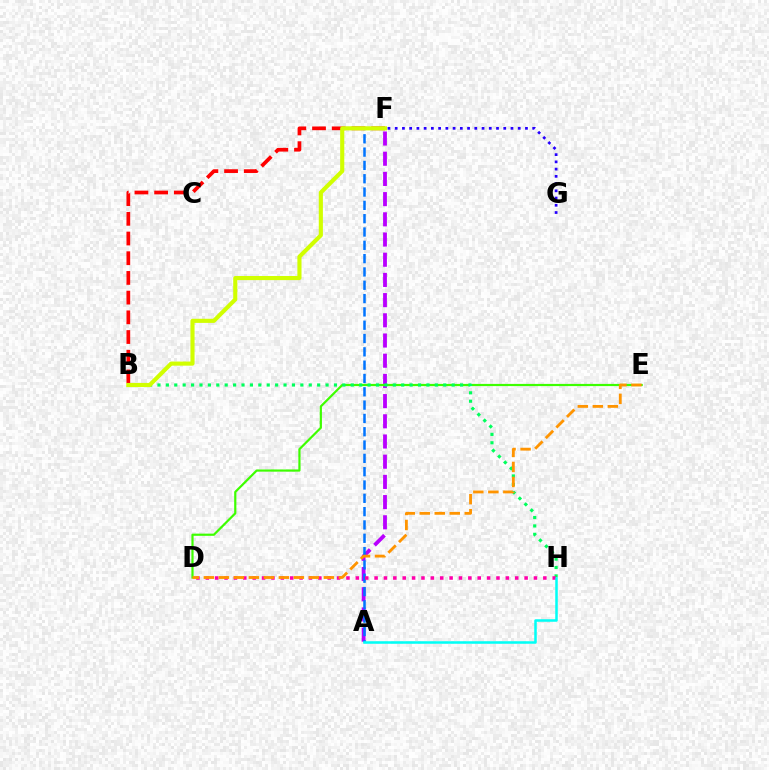{('A', 'F'): [{'color': '#b900ff', 'line_style': 'dashed', 'thickness': 2.74}, {'color': '#0074ff', 'line_style': 'dashed', 'thickness': 1.81}], ('F', 'G'): [{'color': '#2500ff', 'line_style': 'dotted', 'thickness': 1.97}], ('D', 'E'): [{'color': '#3dff00', 'line_style': 'solid', 'thickness': 1.58}, {'color': '#ff9400', 'line_style': 'dashed', 'thickness': 2.04}], ('B', 'H'): [{'color': '#00ff5c', 'line_style': 'dotted', 'thickness': 2.28}], ('B', 'F'): [{'color': '#ff0000', 'line_style': 'dashed', 'thickness': 2.68}, {'color': '#d1ff00', 'line_style': 'solid', 'thickness': 2.97}], ('D', 'H'): [{'color': '#ff00ac', 'line_style': 'dotted', 'thickness': 2.55}], ('A', 'H'): [{'color': '#00fff6', 'line_style': 'solid', 'thickness': 1.81}]}